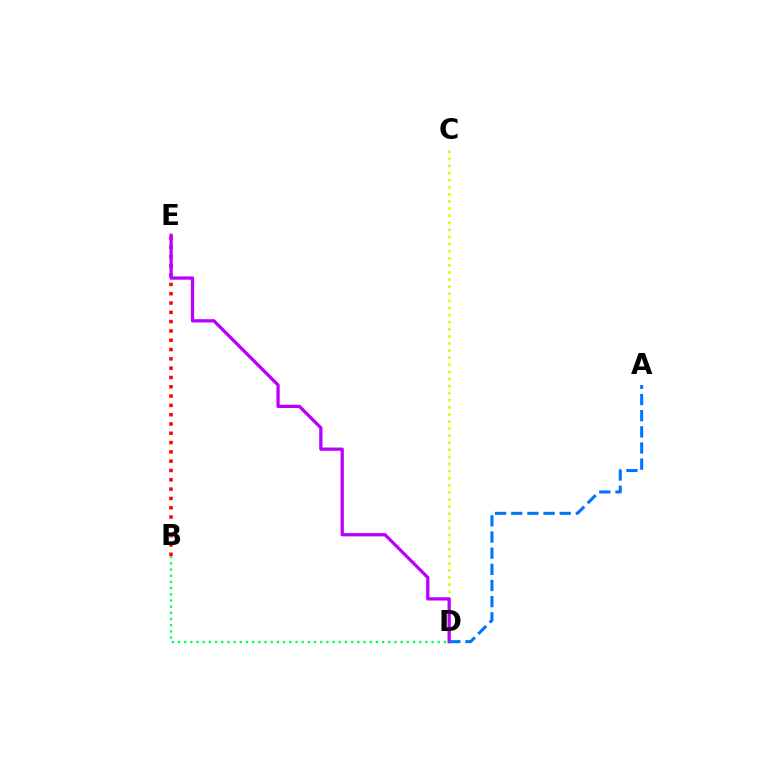{('C', 'D'): [{'color': '#d1ff00', 'line_style': 'dotted', 'thickness': 1.93}], ('B', 'E'): [{'color': '#ff0000', 'line_style': 'dotted', 'thickness': 2.53}], ('D', 'E'): [{'color': '#b900ff', 'line_style': 'solid', 'thickness': 2.35}], ('A', 'D'): [{'color': '#0074ff', 'line_style': 'dashed', 'thickness': 2.2}], ('B', 'D'): [{'color': '#00ff5c', 'line_style': 'dotted', 'thickness': 1.68}]}